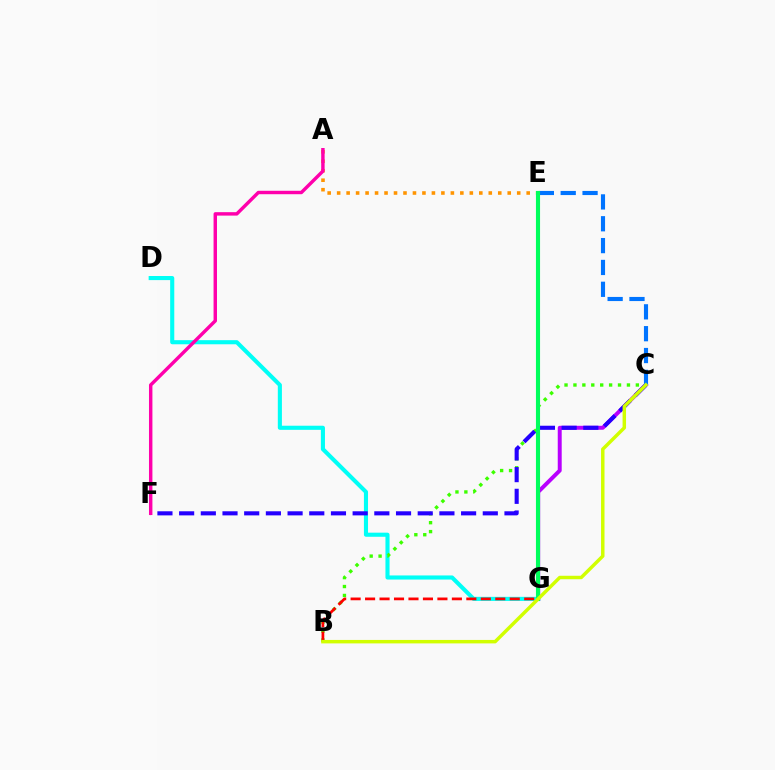{('A', 'E'): [{'color': '#ff9400', 'line_style': 'dotted', 'thickness': 2.57}], ('D', 'G'): [{'color': '#00fff6', 'line_style': 'solid', 'thickness': 2.95}], ('C', 'G'): [{'color': '#b900ff', 'line_style': 'solid', 'thickness': 2.85}], ('B', 'C'): [{'color': '#3dff00', 'line_style': 'dotted', 'thickness': 2.42}, {'color': '#d1ff00', 'line_style': 'solid', 'thickness': 2.49}], ('C', 'F'): [{'color': '#2500ff', 'line_style': 'dashed', 'thickness': 2.95}], ('C', 'E'): [{'color': '#0074ff', 'line_style': 'dashed', 'thickness': 2.97}], ('B', 'G'): [{'color': '#ff0000', 'line_style': 'dashed', 'thickness': 1.97}], ('E', 'G'): [{'color': '#00ff5c', 'line_style': 'solid', 'thickness': 2.96}], ('A', 'F'): [{'color': '#ff00ac', 'line_style': 'solid', 'thickness': 2.47}]}